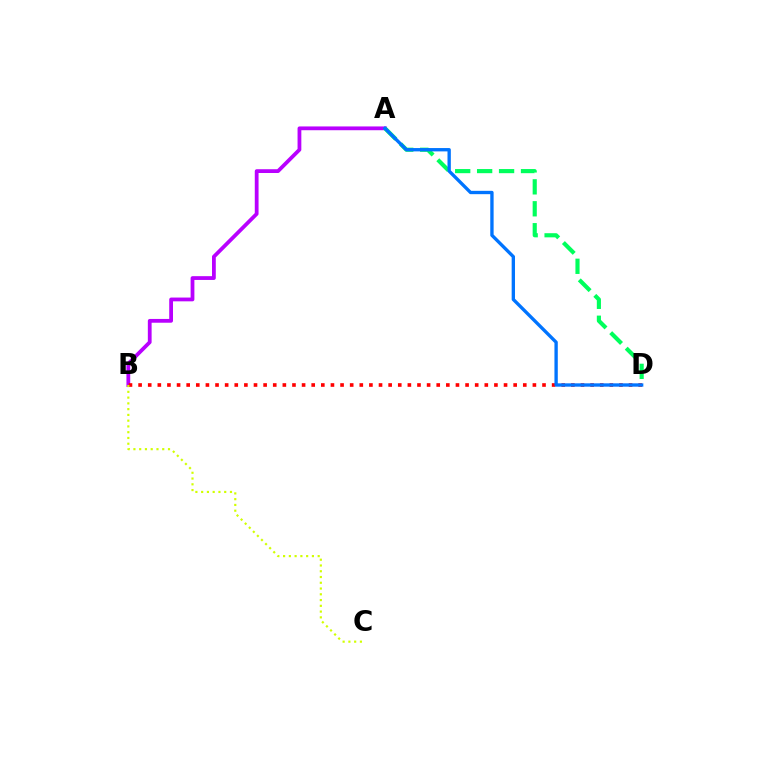{('A', 'B'): [{'color': '#b900ff', 'line_style': 'solid', 'thickness': 2.72}], ('A', 'D'): [{'color': '#00ff5c', 'line_style': 'dashed', 'thickness': 2.98}, {'color': '#0074ff', 'line_style': 'solid', 'thickness': 2.41}], ('B', 'D'): [{'color': '#ff0000', 'line_style': 'dotted', 'thickness': 2.61}], ('B', 'C'): [{'color': '#d1ff00', 'line_style': 'dotted', 'thickness': 1.57}]}